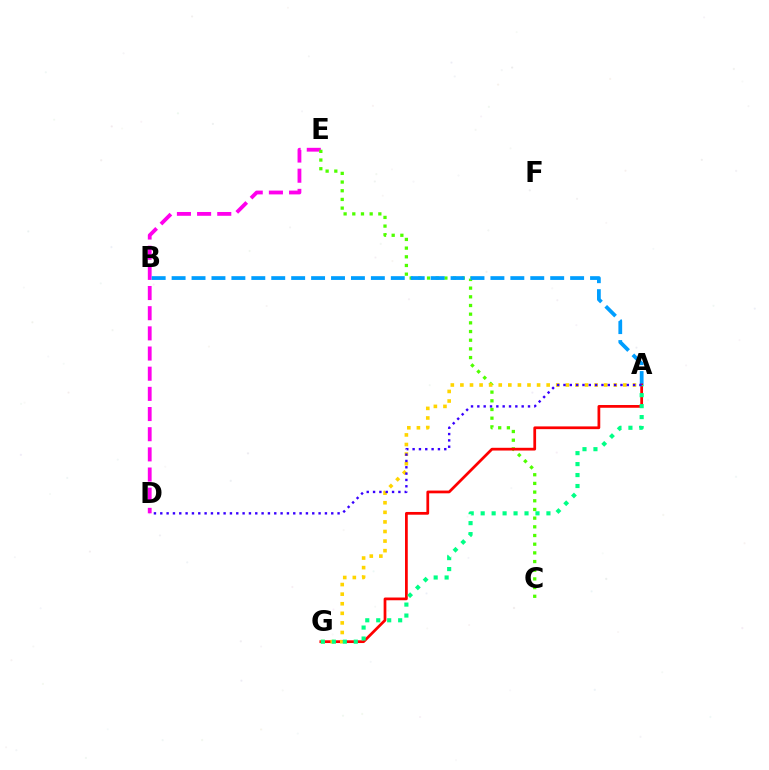{('D', 'E'): [{'color': '#ff00ed', 'line_style': 'dashed', 'thickness': 2.74}], ('C', 'E'): [{'color': '#4fff00', 'line_style': 'dotted', 'thickness': 2.36}], ('A', 'B'): [{'color': '#009eff', 'line_style': 'dashed', 'thickness': 2.71}], ('A', 'G'): [{'color': '#ff0000', 'line_style': 'solid', 'thickness': 1.98}, {'color': '#ffd500', 'line_style': 'dotted', 'thickness': 2.6}, {'color': '#00ff86', 'line_style': 'dotted', 'thickness': 2.98}], ('A', 'D'): [{'color': '#3700ff', 'line_style': 'dotted', 'thickness': 1.72}]}